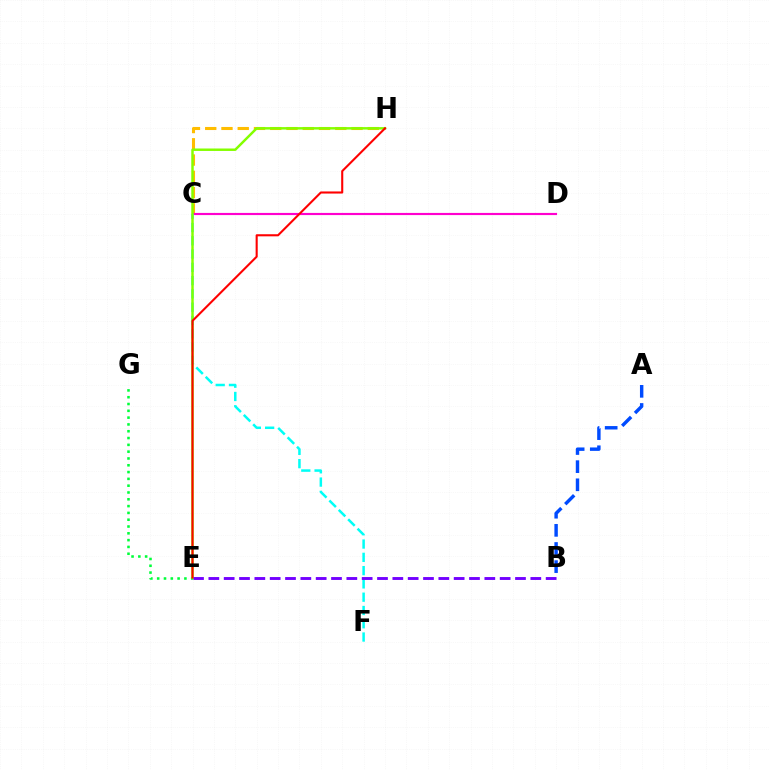{('A', 'B'): [{'color': '#004bff', 'line_style': 'dashed', 'thickness': 2.46}], ('C', 'H'): [{'color': '#ffbd00', 'line_style': 'dashed', 'thickness': 2.21}], ('E', 'G'): [{'color': '#00ff39', 'line_style': 'dotted', 'thickness': 1.85}], ('C', 'D'): [{'color': '#ff00cf', 'line_style': 'solid', 'thickness': 1.55}], ('C', 'F'): [{'color': '#00fff6', 'line_style': 'dashed', 'thickness': 1.8}], ('E', 'H'): [{'color': '#84ff00', 'line_style': 'solid', 'thickness': 1.77}, {'color': '#ff0000', 'line_style': 'solid', 'thickness': 1.51}], ('B', 'E'): [{'color': '#7200ff', 'line_style': 'dashed', 'thickness': 2.08}]}